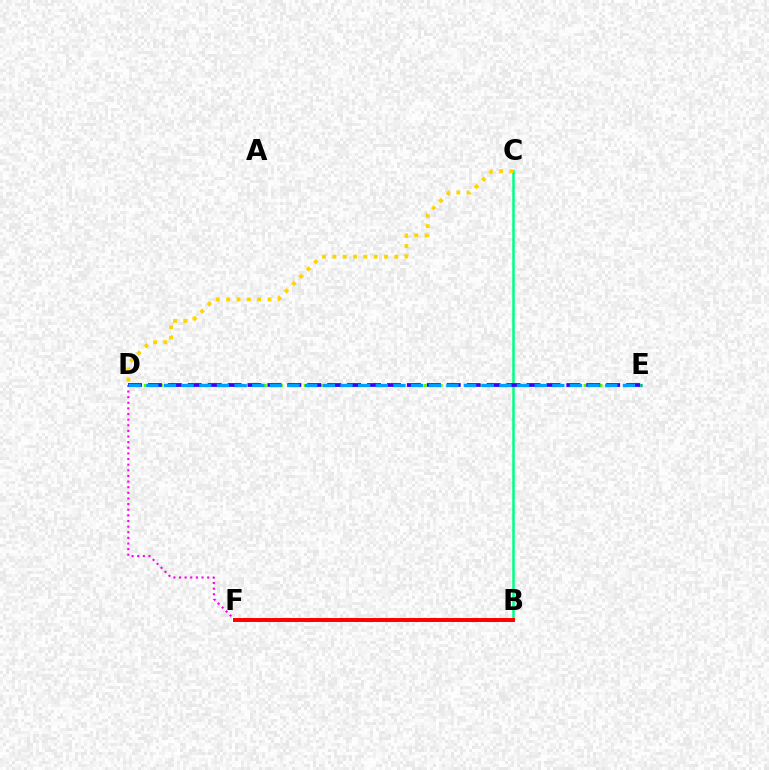{('B', 'C'): [{'color': '#00ff86', 'line_style': 'solid', 'thickness': 1.81}], ('D', 'E'): [{'color': '#4fff00', 'line_style': 'dotted', 'thickness': 2.17}, {'color': '#3700ff', 'line_style': 'dashed', 'thickness': 2.71}, {'color': '#009eff', 'line_style': 'dashed', 'thickness': 2.4}], ('D', 'F'): [{'color': '#ff00ed', 'line_style': 'dotted', 'thickness': 1.53}], ('C', 'D'): [{'color': '#ffd500', 'line_style': 'dotted', 'thickness': 2.81}], ('B', 'F'): [{'color': '#ff0000', 'line_style': 'solid', 'thickness': 2.85}]}